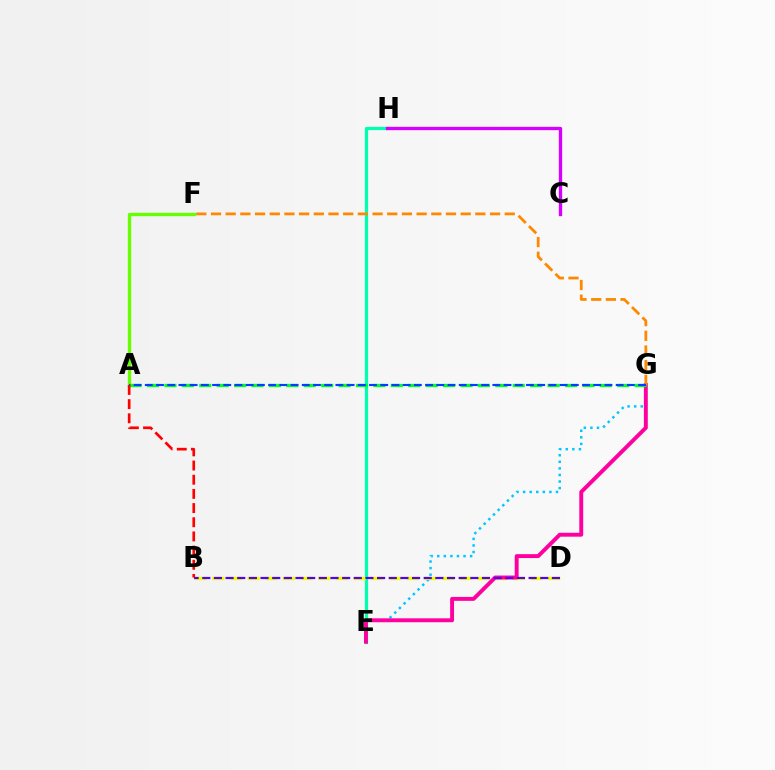{('E', 'G'): [{'color': '#00c7ff', 'line_style': 'dotted', 'thickness': 1.79}, {'color': '#ff00a0', 'line_style': 'solid', 'thickness': 2.82}], ('E', 'H'): [{'color': '#00ffaf', 'line_style': 'solid', 'thickness': 2.33}], ('C', 'H'): [{'color': '#d600ff', 'line_style': 'solid', 'thickness': 2.4}], ('B', 'D'): [{'color': '#eeff00', 'line_style': 'dashed', 'thickness': 2.4}, {'color': '#4f00ff', 'line_style': 'dashed', 'thickness': 1.58}], ('F', 'G'): [{'color': '#ff8800', 'line_style': 'dashed', 'thickness': 2.0}], ('A', 'F'): [{'color': '#66ff00', 'line_style': 'solid', 'thickness': 2.41}], ('A', 'G'): [{'color': '#00ff27', 'line_style': 'dashed', 'thickness': 2.37}, {'color': '#003fff', 'line_style': 'dashed', 'thickness': 1.52}], ('A', 'B'): [{'color': '#ff0000', 'line_style': 'dashed', 'thickness': 1.93}]}